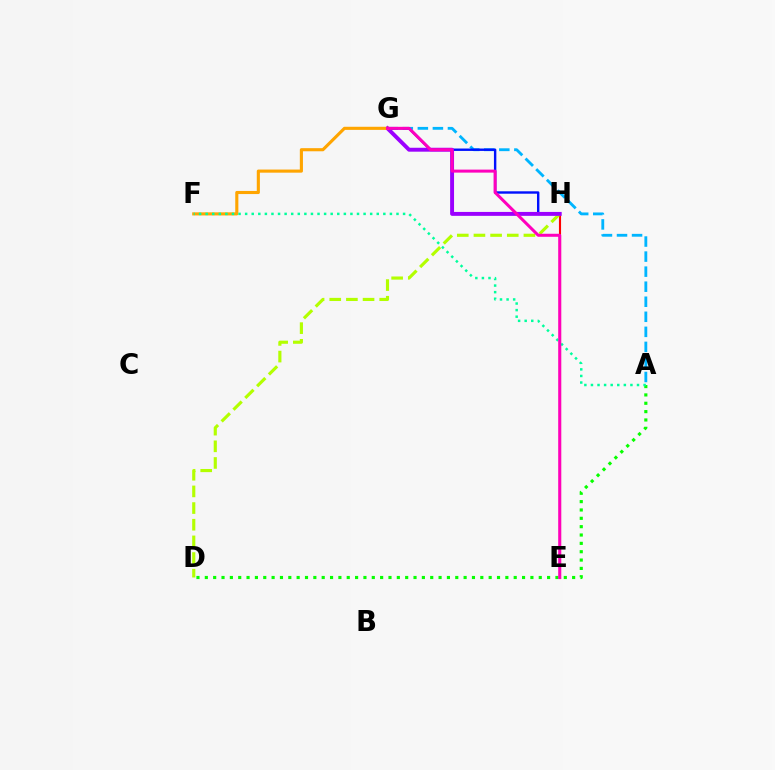{('A', 'D'): [{'color': '#08ff00', 'line_style': 'dotted', 'thickness': 2.27}], ('E', 'H'): [{'color': '#ff0000', 'line_style': 'solid', 'thickness': 1.52}], ('D', 'H'): [{'color': '#b3ff00', 'line_style': 'dashed', 'thickness': 2.26}], ('A', 'G'): [{'color': '#00b5ff', 'line_style': 'dashed', 'thickness': 2.04}], ('G', 'H'): [{'color': '#0010ff', 'line_style': 'solid', 'thickness': 1.73}, {'color': '#9b00ff', 'line_style': 'solid', 'thickness': 2.82}], ('F', 'G'): [{'color': '#ffa500', 'line_style': 'solid', 'thickness': 2.24}], ('A', 'F'): [{'color': '#00ff9d', 'line_style': 'dotted', 'thickness': 1.79}], ('E', 'G'): [{'color': '#ff00bd', 'line_style': 'solid', 'thickness': 2.17}]}